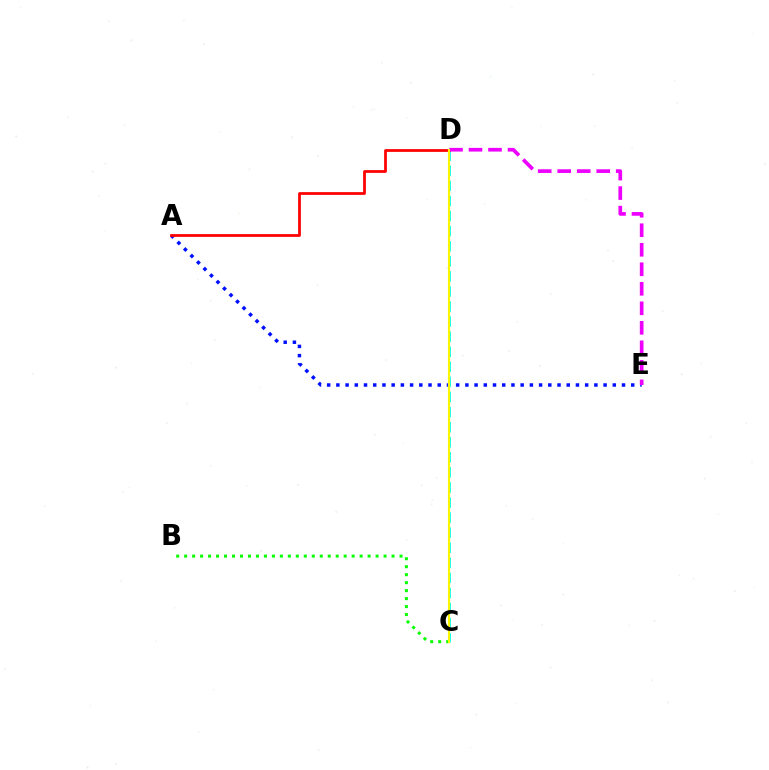{('A', 'E'): [{'color': '#0010ff', 'line_style': 'dotted', 'thickness': 2.5}], ('B', 'C'): [{'color': '#08ff00', 'line_style': 'dotted', 'thickness': 2.17}], ('C', 'D'): [{'color': '#00fff6', 'line_style': 'dashed', 'thickness': 2.05}, {'color': '#fcf500', 'line_style': 'solid', 'thickness': 1.54}], ('A', 'D'): [{'color': '#ff0000', 'line_style': 'solid', 'thickness': 1.98}], ('D', 'E'): [{'color': '#ee00ff', 'line_style': 'dashed', 'thickness': 2.65}]}